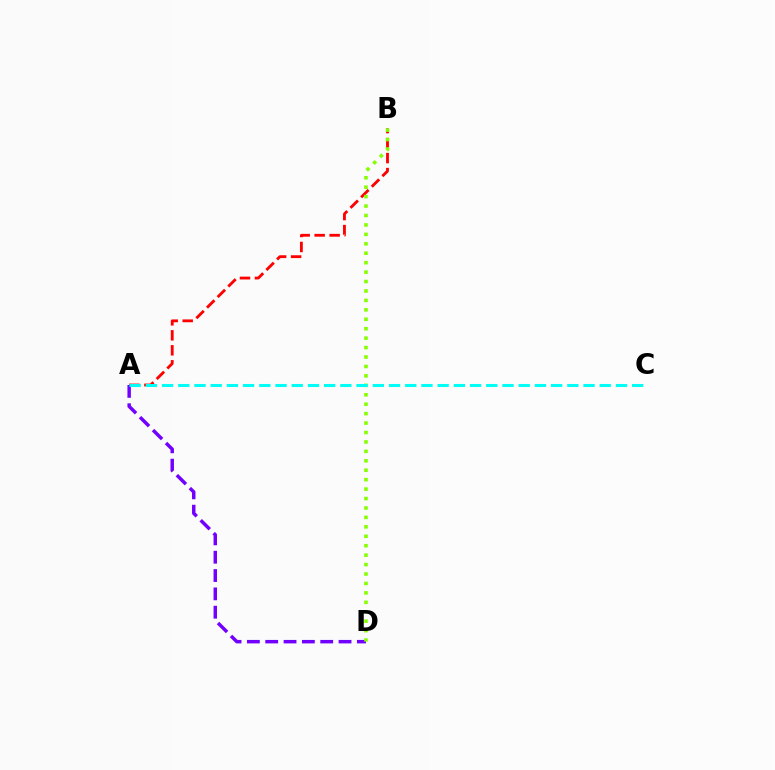{('A', 'B'): [{'color': '#ff0000', 'line_style': 'dashed', 'thickness': 2.04}], ('A', 'D'): [{'color': '#7200ff', 'line_style': 'dashed', 'thickness': 2.49}], ('B', 'D'): [{'color': '#84ff00', 'line_style': 'dotted', 'thickness': 2.56}], ('A', 'C'): [{'color': '#00fff6', 'line_style': 'dashed', 'thickness': 2.2}]}